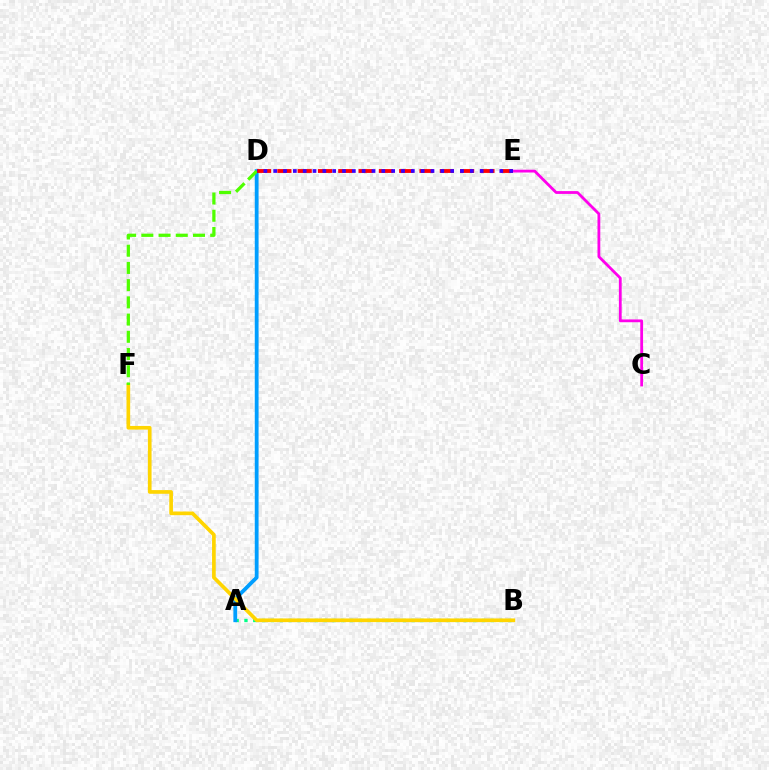{('A', 'B'): [{'color': '#00ff86', 'line_style': 'dotted', 'thickness': 2.39}], ('A', 'D'): [{'color': '#009eff', 'line_style': 'solid', 'thickness': 2.74}], ('B', 'F'): [{'color': '#ffd500', 'line_style': 'solid', 'thickness': 2.65}], ('D', 'F'): [{'color': '#4fff00', 'line_style': 'dashed', 'thickness': 2.34}], ('D', 'E'): [{'color': '#ff0000', 'line_style': 'dashed', 'thickness': 2.76}, {'color': '#3700ff', 'line_style': 'dotted', 'thickness': 2.67}], ('C', 'E'): [{'color': '#ff00ed', 'line_style': 'solid', 'thickness': 2.01}]}